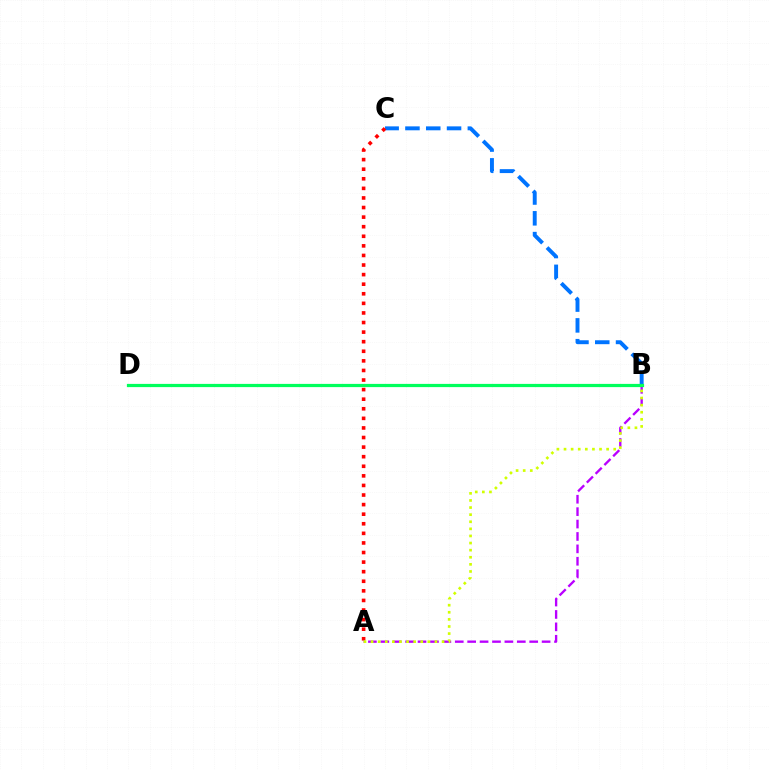{('A', 'B'): [{'color': '#b900ff', 'line_style': 'dashed', 'thickness': 1.69}, {'color': '#d1ff00', 'line_style': 'dotted', 'thickness': 1.93}], ('B', 'C'): [{'color': '#0074ff', 'line_style': 'dashed', 'thickness': 2.83}], ('A', 'C'): [{'color': '#ff0000', 'line_style': 'dotted', 'thickness': 2.6}], ('B', 'D'): [{'color': '#00ff5c', 'line_style': 'solid', 'thickness': 2.32}]}